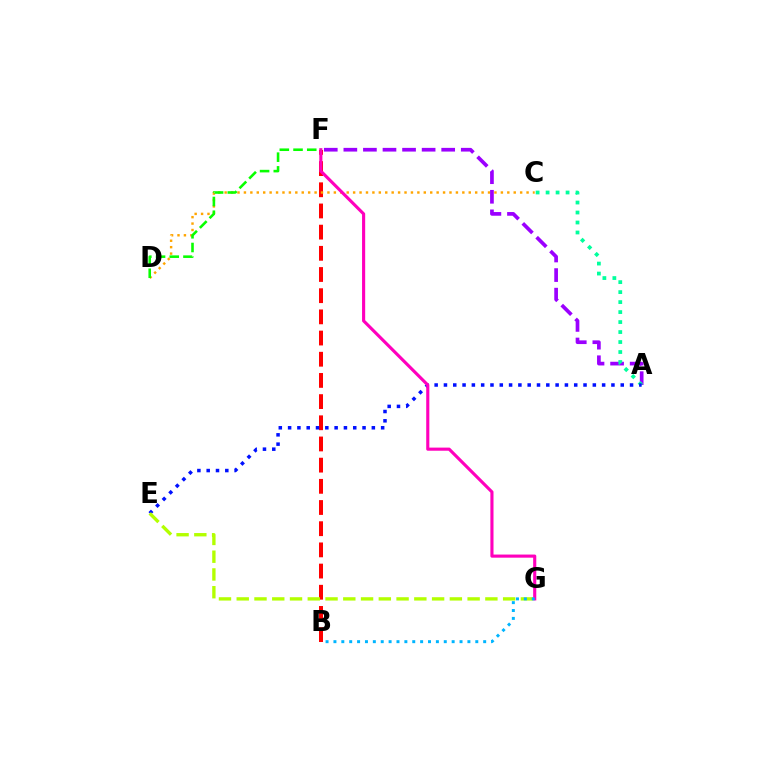{('B', 'F'): [{'color': '#ff0000', 'line_style': 'dashed', 'thickness': 2.88}], ('C', 'D'): [{'color': '#ffa500', 'line_style': 'dotted', 'thickness': 1.75}], ('A', 'F'): [{'color': '#9b00ff', 'line_style': 'dashed', 'thickness': 2.66}], ('A', 'C'): [{'color': '#00ff9d', 'line_style': 'dotted', 'thickness': 2.71}], ('A', 'E'): [{'color': '#0010ff', 'line_style': 'dotted', 'thickness': 2.53}], ('E', 'G'): [{'color': '#b3ff00', 'line_style': 'dashed', 'thickness': 2.41}], ('F', 'G'): [{'color': '#ff00bd', 'line_style': 'solid', 'thickness': 2.25}], ('B', 'G'): [{'color': '#00b5ff', 'line_style': 'dotted', 'thickness': 2.14}], ('D', 'F'): [{'color': '#08ff00', 'line_style': 'dashed', 'thickness': 1.86}]}